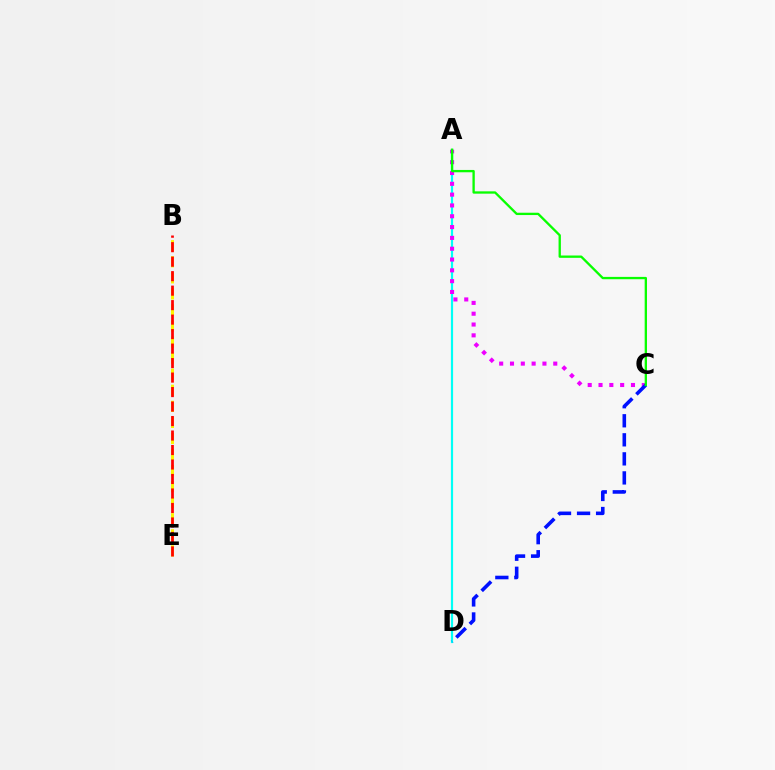{('A', 'D'): [{'color': '#00fff6', 'line_style': 'solid', 'thickness': 1.57}], ('B', 'E'): [{'color': '#fcf500', 'line_style': 'dashed', 'thickness': 2.18}, {'color': '#ff0000', 'line_style': 'dashed', 'thickness': 1.97}], ('A', 'C'): [{'color': '#ee00ff', 'line_style': 'dotted', 'thickness': 2.94}, {'color': '#08ff00', 'line_style': 'solid', 'thickness': 1.67}], ('C', 'D'): [{'color': '#0010ff', 'line_style': 'dashed', 'thickness': 2.59}]}